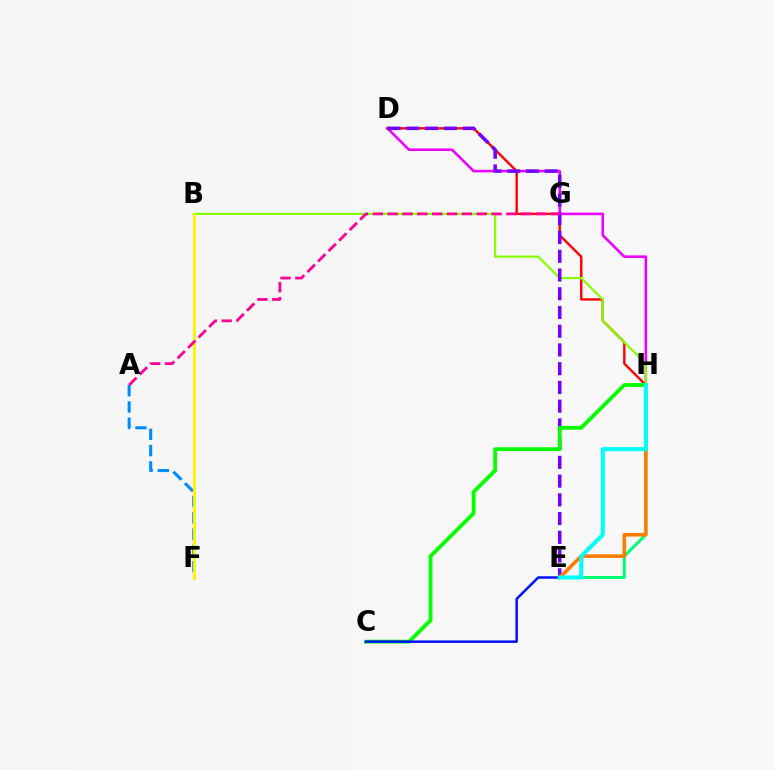{('D', 'H'): [{'color': '#ee00ff', 'line_style': 'solid', 'thickness': 1.85}, {'color': '#ff0000', 'line_style': 'solid', 'thickness': 1.72}], ('A', 'F'): [{'color': '#008cff', 'line_style': 'dashed', 'thickness': 2.21}], ('B', 'H'): [{'color': '#84ff00', 'line_style': 'solid', 'thickness': 1.57}], ('D', 'E'): [{'color': '#7200ff', 'line_style': 'dashed', 'thickness': 2.55}], ('C', 'H'): [{'color': '#08ff00', 'line_style': 'solid', 'thickness': 2.75}], ('E', 'H'): [{'color': '#00ff74', 'line_style': 'solid', 'thickness': 2.15}, {'color': '#ff7c00', 'line_style': 'solid', 'thickness': 2.57}, {'color': '#00fff6', 'line_style': 'solid', 'thickness': 2.93}], ('B', 'F'): [{'color': '#fcf500', 'line_style': 'solid', 'thickness': 2.08}], ('A', 'G'): [{'color': '#ff0094', 'line_style': 'dashed', 'thickness': 2.02}], ('C', 'E'): [{'color': '#0010ff', 'line_style': 'solid', 'thickness': 1.79}]}